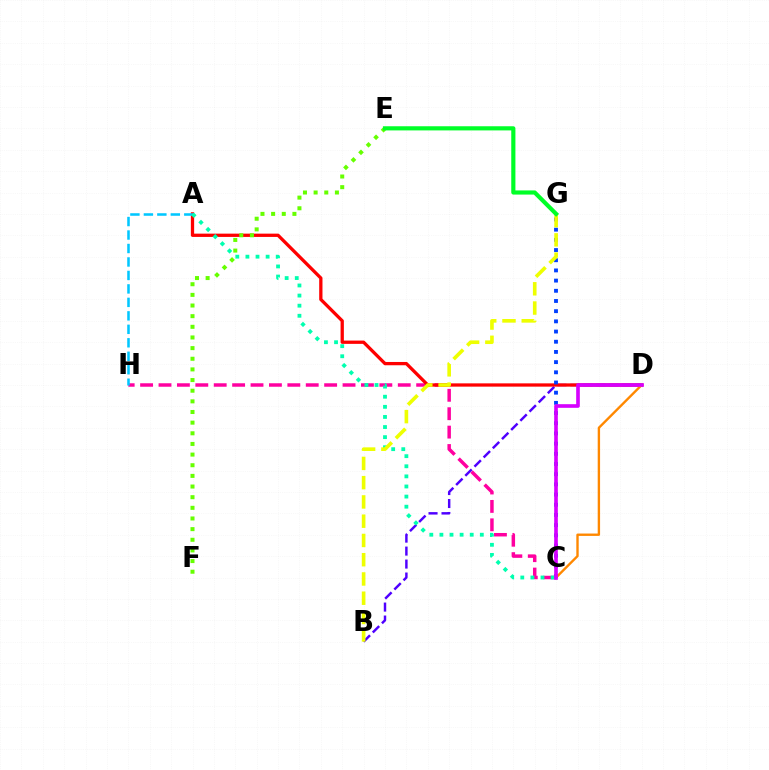{('B', 'D'): [{'color': '#4f00ff', 'line_style': 'dashed', 'thickness': 1.76}], ('C', 'H'): [{'color': '#ff00a0', 'line_style': 'dashed', 'thickness': 2.5}], ('A', 'D'): [{'color': '#ff0000', 'line_style': 'solid', 'thickness': 2.37}], ('A', 'H'): [{'color': '#00c7ff', 'line_style': 'dashed', 'thickness': 1.83}], ('C', 'G'): [{'color': '#003fff', 'line_style': 'dotted', 'thickness': 2.77}], ('A', 'C'): [{'color': '#00ffaf', 'line_style': 'dotted', 'thickness': 2.75}], ('E', 'F'): [{'color': '#66ff00', 'line_style': 'dotted', 'thickness': 2.89}], ('C', 'D'): [{'color': '#ff8800', 'line_style': 'solid', 'thickness': 1.71}, {'color': '#d600ff', 'line_style': 'solid', 'thickness': 2.62}], ('B', 'G'): [{'color': '#eeff00', 'line_style': 'dashed', 'thickness': 2.62}], ('E', 'G'): [{'color': '#00ff27', 'line_style': 'solid', 'thickness': 2.99}]}